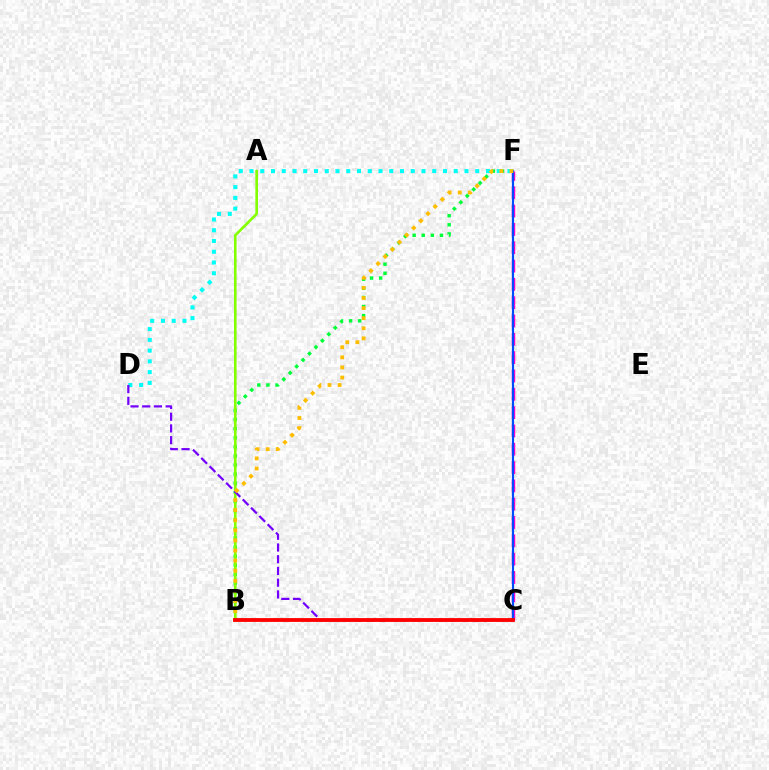{('B', 'F'): [{'color': '#00ff39', 'line_style': 'dotted', 'thickness': 2.47}, {'color': '#ffbd00', 'line_style': 'dotted', 'thickness': 2.74}], ('A', 'B'): [{'color': '#84ff00', 'line_style': 'solid', 'thickness': 1.9}], ('C', 'F'): [{'color': '#ff00cf', 'line_style': 'dashed', 'thickness': 2.49}, {'color': '#004bff', 'line_style': 'solid', 'thickness': 1.55}], ('D', 'F'): [{'color': '#00fff6', 'line_style': 'dotted', 'thickness': 2.92}], ('C', 'D'): [{'color': '#7200ff', 'line_style': 'dashed', 'thickness': 1.59}], ('B', 'C'): [{'color': '#ff0000', 'line_style': 'solid', 'thickness': 2.75}]}